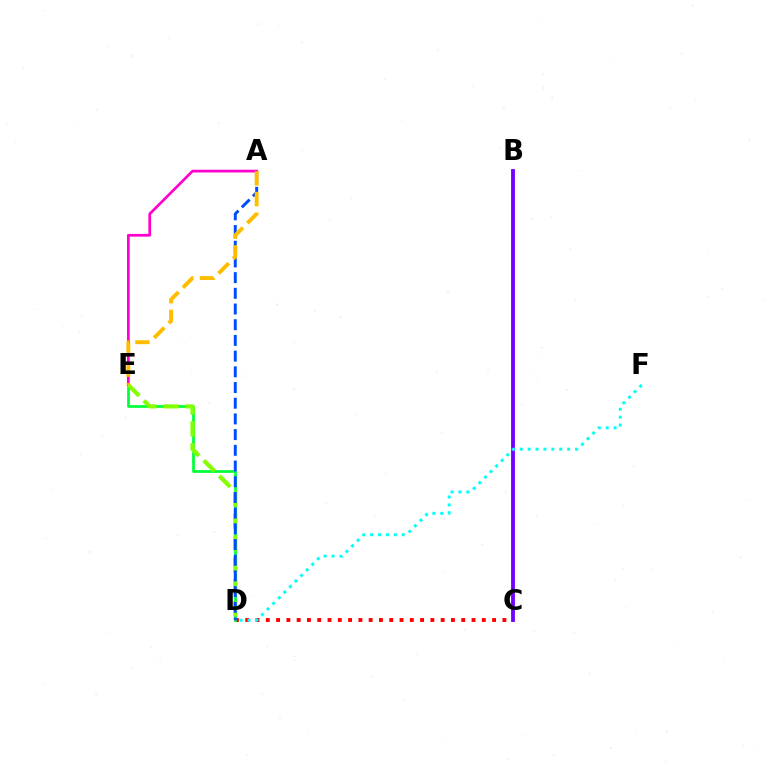{('C', 'D'): [{'color': '#ff0000', 'line_style': 'dotted', 'thickness': 2.79}], ('B', 'C'): [{'color': '#7200ff', 'line_style': 'solid', 'thickness': 2.76}], ('D', 'E'): [{'color': '#00ff39', 'line_style': 'solid', 'thickness': 1.97}, {'color': '#84ff00', 'line_style': 'dashed', 'thickness': 2.98}], ('A', 'E'): [{'color': '#ff00cf', 'line_style': 'solid', 'thickness': 1.96}, {'color': '#ffbd00', 'line_style': 'dashed', 'thickness': 2.82}], ('A', 'D'): [{'color': '#004bff', 'line_style': 'dashed', 'thickness': 2.13}], ('D', 'F'): [{'color': '#00fff6', 'line_style': 'dotted', 'thickness': 2.15}]}